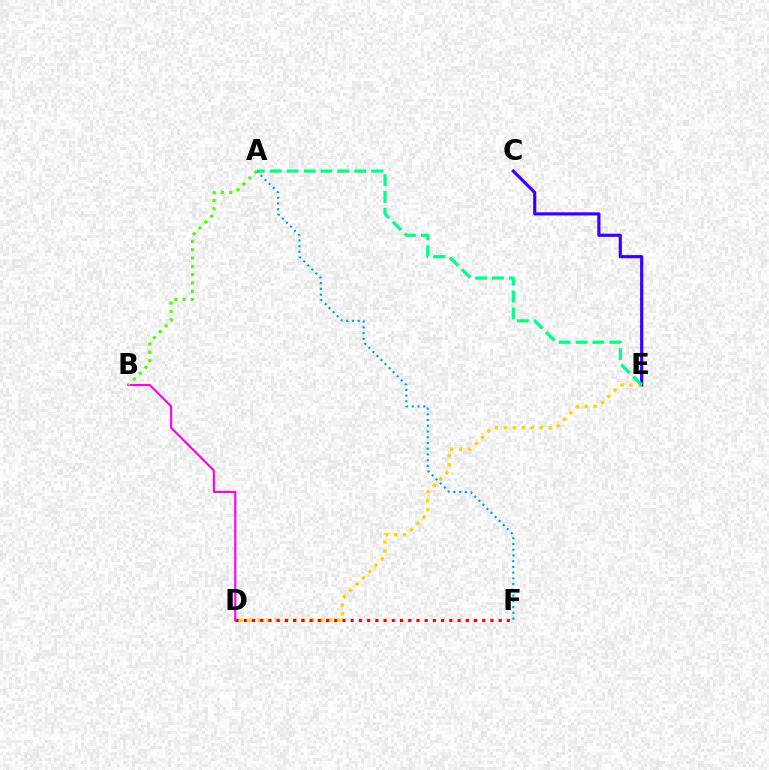{('C', 'E'): [{'color': '#3700ff', 'line_style': 'solid', 'thickness': 2.27}], ('B', 'D'): [{'color': '#ff00ed', 'line_style': 'solid', 'thickness': 1.53}], ('D', 'E'): [{'color': '#ffd500', 'line_style': 'dotted', 'thickness': 2.43}], ('A', 'E'): [{'color': '#00ff86', 'line_style': 'dashed', 'thickness': 2.3}], ('A', 'F'): [{'color': '#009eff', 'line_style': 'dotted', 'thickness': 1.56}], ('D', 'F'): [{'color': '#ff0000', 'line_style': 'dotted', 'thickness': 2.23}], ('A', 'B'): [{'color': '#4fff00', 'line_style': 'dotted', 'thickness': 2.26}]}